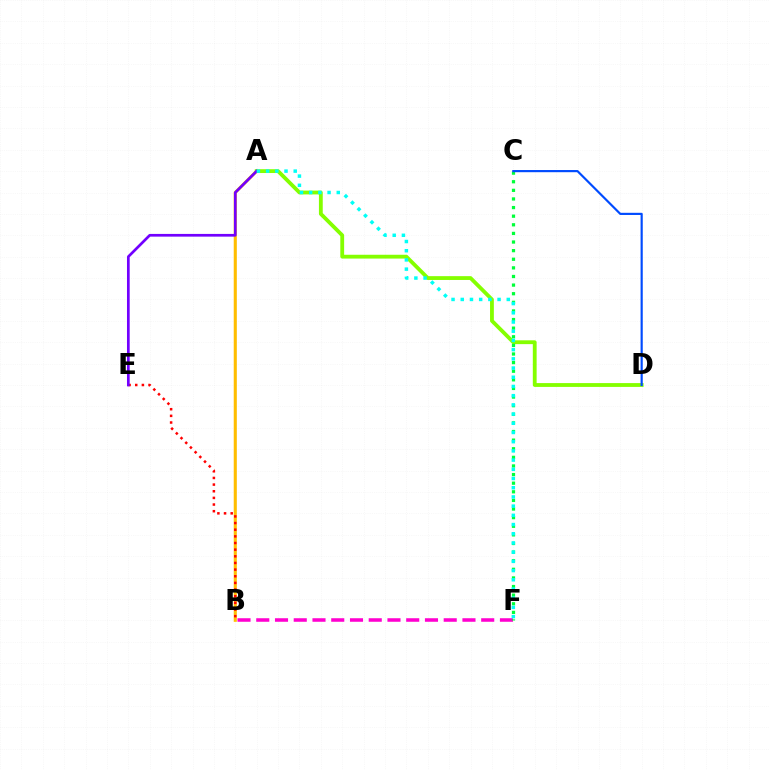{('A', 'B'): [{'color': '#ffbd00', 'line_style': 'solid', 'thickness': 2.23}], ('B', 'F'): [{'color': '#ff00cf', 'line_style': 'dashed', 'thickness': 2.55}], ('A', 'D'): [{'color': '#84ff00', 'line_style': 'solid', 'thickness': 2.75}], ('B', 'E'): [{'color': '#ff0000', 'line_style': 'dotted', 'thickness': 1.81}], ('C', 'F'): [{'color': '#00ff39', 'line_style': 'dotted', 'thickness': 2.34}], ('C', 'D'): [{'color': '#004bff', 'line_style': 'solid', 'thickness': 1.56}], ('A', 'E'): [{'color': '#7200ff', 'line_style': 'solid', 'thickness': 1.95}], ('A', 'F'): [{'color': '#00fff6', 'line_style': 'dotted', 'thickness': 2.5}]}